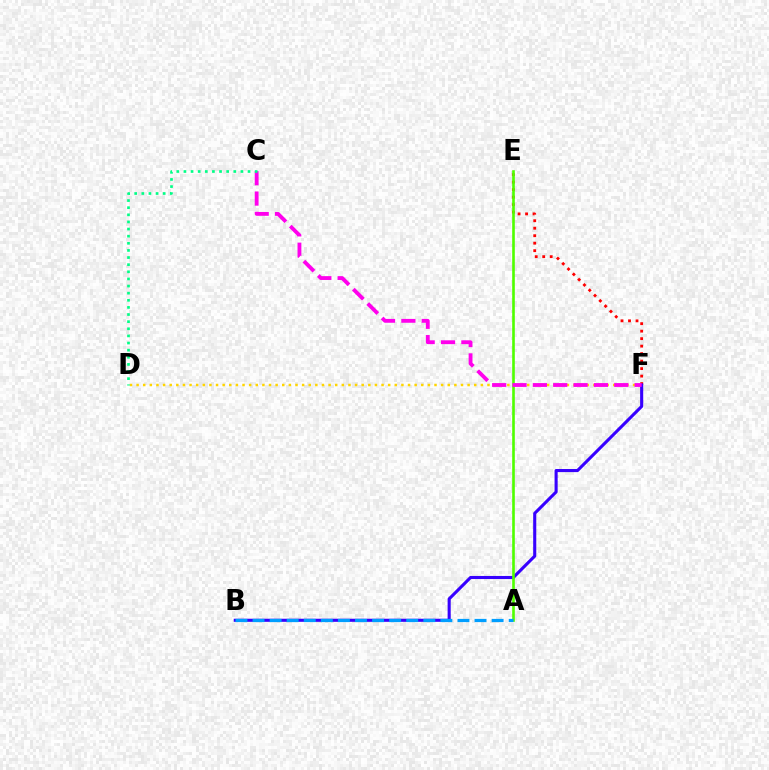{('D', 'F'): [{'color': '#ffd500', 'line_style': 'dotted', 'thickness': 1.8}], ('E', 'F'): [{'color': '#ff0000', 'line_style': 'dotted', 'thickness': 2.04}], ('B', 'F'): [{'color': '#3700ff', 'line_style': 'solid', 'thickness': 2.22}], ('A', 'E'): [{'color': '#4fff00', 'line_style': 'solid', 'thickness': 1.89}], ('C', 'F'): [{'color': '#ff00ed', 'line_style': 'dashed', 'thickness': 2.76}], ('C', 'D'): [{'color': '#00ff86', 'line_style': 'dotted', 'thickness': 1.94}], ('A', 'B'): [{'color': '#009eff', 'line_style': 'dashed', 'thickness': 2.32}]}